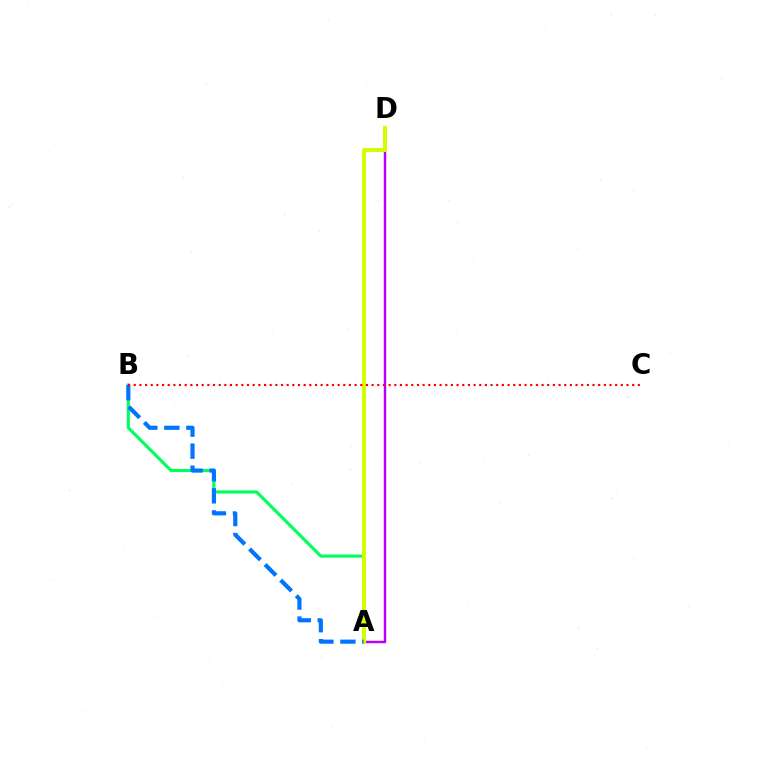{('A', 'B'): [{'color': '#00ff5c', 'line_style': 'solid', 'thickness': 2.24}, {'color': '#0074ff', 'line_style': 'dashed', 'thickness': 2.99}], ('A', 'D'): [{'color': '#b900ff', 'line_style': 'solid', 'thickness': 1.77}, {'color': '#d1ff00', 'line_style': 'solid', 'thickness': 2.85}], ('B', 'C'): [{'color': '#ff0000', 'line_style': 'dotted', 'thickness': 1.54}]}